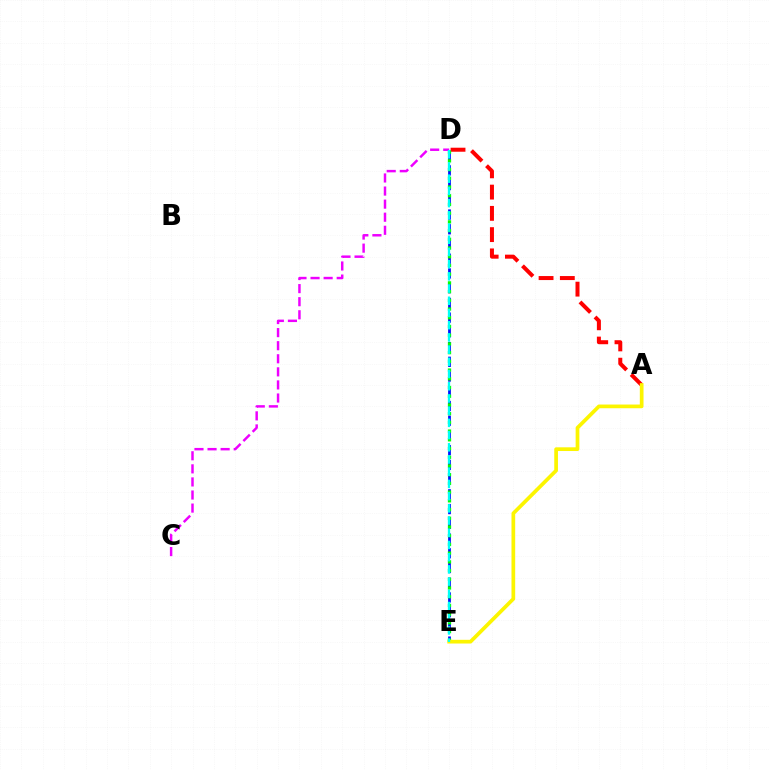{('D', 'E'): [{'color': '#0010ff', 'line_style': 'dashed', 'thickness': 2.0}, {'color': '#08ff00', 'line_style': 'dotted', 'thickness': 2.37}, {'color': '#00fff6', 'line_style': 'dashed', 'thickness': 1.66}], ('A', 'D'): [{'color': '#ff0000', 'line_style': 'dashed', 'thickness': 2.89}], ('A', 'E'): [{'color': '#fcf500', 'line_style': 'solid', 'thickness': 2.67}], ('C', 'D'): [{'color': '#ee00ff', 'line_style': 'dashed', 'thickness': 1.78}]}